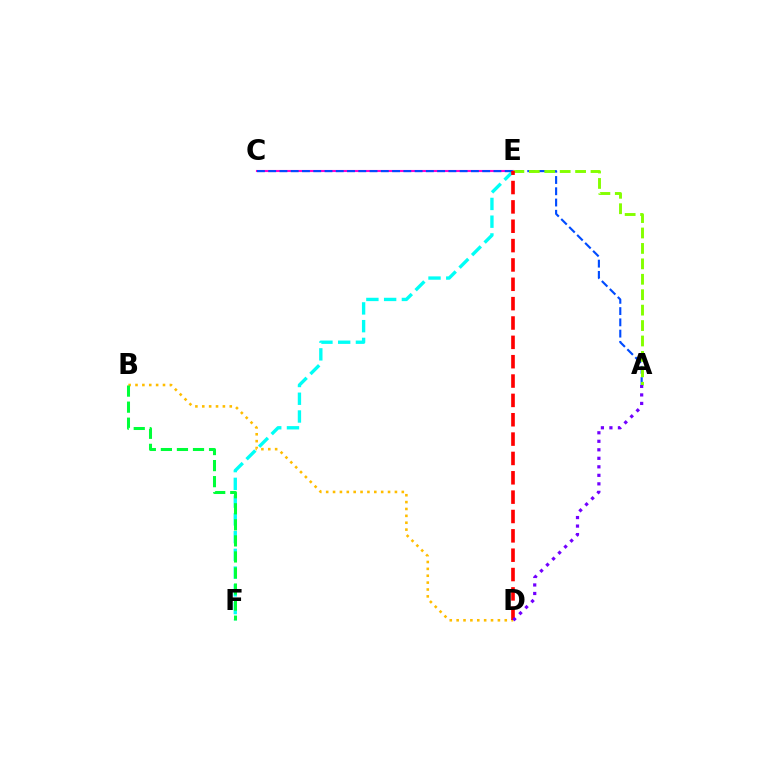{('E', 'F'): [{'color': '#00fff6', 'line_style': 'dashed', 'thickness': 2.41}], ('B', 'D'): [{'color': '#ffbd00', 'line_style': 'dotted', 'thickness': 1.87}], ('C', 'E'): [{'color': '#ff00cf', 'line_style': 'solid', 'thickness': 1.51}], ('A', 'C'): [{'color': '#004bff', 'line_style': 'dashed', 'thickness': 1.53}], ('A', 'E'): [{'color': '#84ff00', 'line_style': 'dashed', 'thickness': 2.1}], ('D', 'E'): [{'color': '#ff0000', 'line_style': 'dashed', 'thickness': 2.63}], ('A', 'D'): [{'color': '#7200ff', 'line_style': 'dotted', 'thickness': 2.31}], ('B', 'F'): [{'color': '#00ff39', 'line_style': 'dashed', 'thickness': 2.18}]}